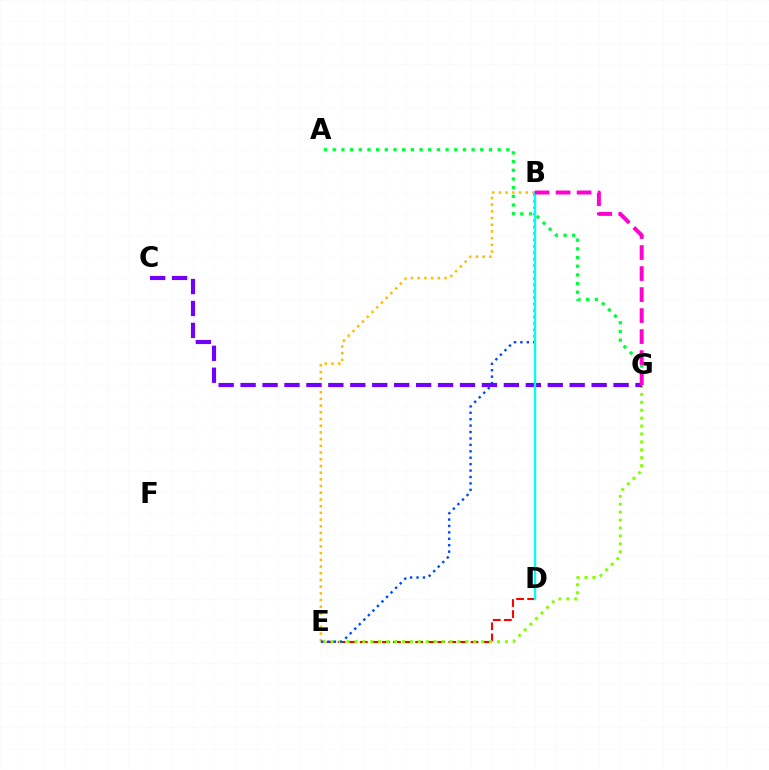{('D', 'E'): [{'color': '#ff0000', 'line_style': 'dashed', 'thickness': 1.5}], ('E', 'G'): [{'color': '#84ff00', 'line_style': 'dotted', 'thickness': 2.15}], ('B', 'E'): [{'color': '#ffbd00', 'line_style': 'dotted', 'thickness': 1.82}, {'color': '#004bff', 'line_style': 'dotted', 'thickness': 1.75}], ('A', 'G'): [{'color': '#00ff39', 'line_style': 'dotted', 'thickness': 2.36}], ('C', 'G'): [{'color': '#7200ff', 'line_style': 'dashed', 'thickness': 2.98}], ('B', 'D'): [{'color': '#00fff6', 'line_style': 'solid', 'thickness': 1.69}], ('B', 'G'): [{'color': '#ff00cf', 'line_style': 'dashed', 'thickness': 2.86}]}